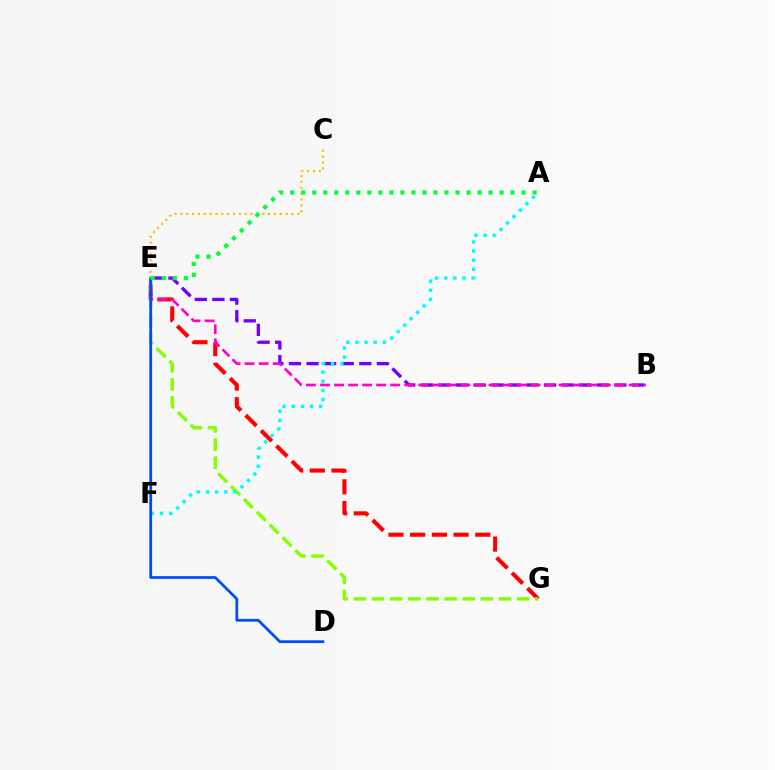{('B', 'E'): [{'color': '#7200ff', 'line_style': 'dashed', 'thickness': 2.39}, {'color': '#ff00cf', 'line_style': 'dashed', 'thickness': 1.91}], ('E', 'G'): [{'color': '#ff0000', 'line_style': 'dashed', 'thickness': 2.95}, {'color': '#84ff00', 'line_style': 'dashed', 'thickness': 2.47}], ('A', 'F'): [{'color': '#00fff6', 'line_style': 'dotted', 'thickness': 2.48}], ('D', 'E'): [{'color': '#004bff', 'line_style': 'solid', 'thickness': 1.98}], ('C', 'E'): [{'color': '#ffbd00', 'line_style': 'dotted', 'thickness': 1.59}], ('A', 'E'): [{'color': '#00ff39', 'line_style': 'dotted', 'thickness': 2.99}]}